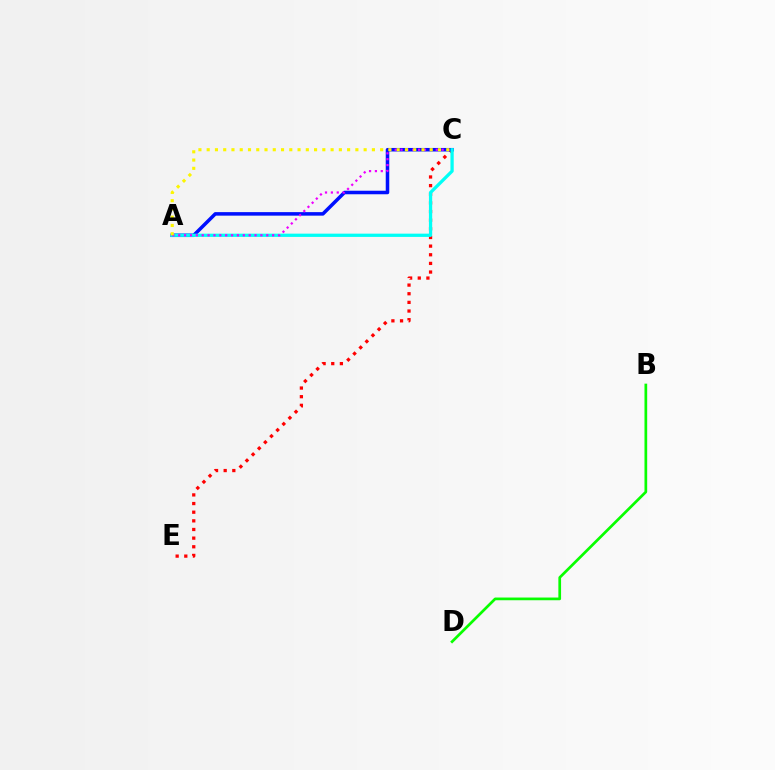{('C', 'E'): [{'color': '#ff0000', 'line_style': 'dotted', 'thickness': 2.35}], ('A', 'C'): [{'color': '#0010ff', 'line_style': 'solid', 'thickness': 2.54}, {'color': '#00fff6', 'line_style': 'solid', 'thickness': 2.35}, {'color': '#ee00ff', 'line_style': 'dotted', 'thickness': 1.6}, {'color': '#fcf500', 'line_style': 'dotted', 'thickness': 2.24}], ('B', 'D'): [{'color': '#08ff00', 'line_style': 'solid', 'thickness': 1.95}]}